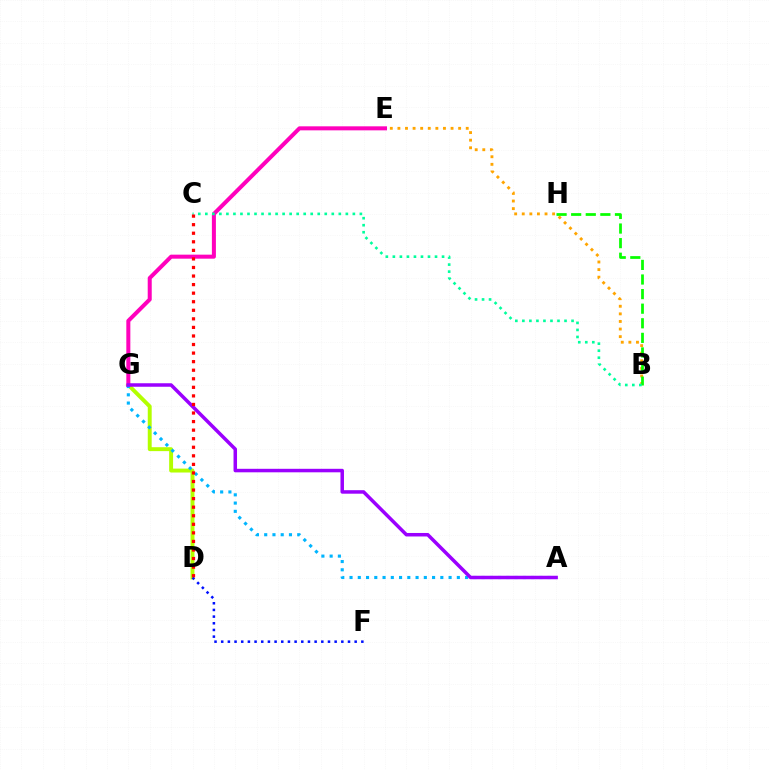{('B', 'E'): [{'color': '#ffa500', 'line_style': 'dotted', 'thickness': 2.06}], ('D', 'G'): [{'color': '#b3ff00', 'line_style': 'solid', 'thickness': 2.82}], ('D', 'F'): [{'color': '#0010ff', 'line_style': 'dotted', 'thickness': 1.81}], ('B', 'H'): [{'color': '#08ff00', 'line_style': 'dashed', 'thickness': 1.98}], ('E', 'G'): [{'color': '#ff00bd', 'line_style': 'solid', 'thickness': 2.89}], ('B', 'C'): [{'color': '#00ff9d', 'line_style': 'dotted', 'thickness': 1.91}], ('A', 'G'): [{'color': '#00b5ff', 'line_style': 'dotted', 'thickness': 2.24}, {'color': '#9b00ff', 'line_style': 'solid', 'thickness': 2.52}], ('C', 'D'): [{'color': '#ff0000', 'line_style': 'dotted', 'thickness': 2.33}]}